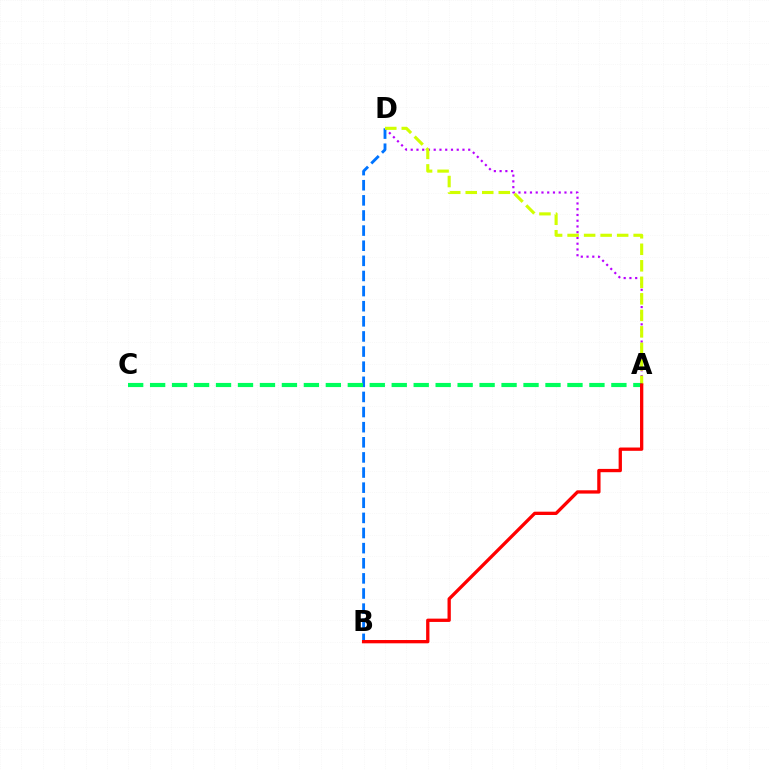{('A', 'D'): [{'color': '#b900ff', 'line_style': 'dotted', 'thickness': 1.56}, {'color': '#d1ff00', 'line_style': 'dashed', 'thickness': 2.24}], ('B', 'D'): [{'color': '#0074ff', 'line_style': 'dashed', 'thickness': 2.05}], ('A', 'C'): [{'color': '#00ff5c', 'line_style': 'dashed', 'thickness': 2.98}], ('A', 'B'): [{'color': '#ff0000', 'line_style': 'solid', 'thickness': 2.38}]}